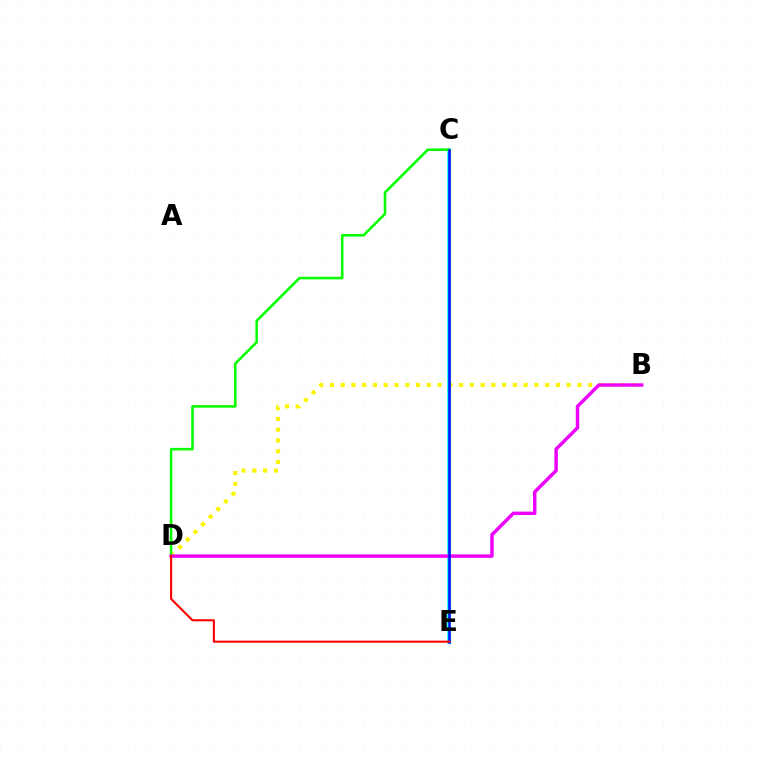{('B', 'D'): [{'color': '#fcf500', 'line_style': 'dotted', 'thickness': 2.92}, {'color': '#ee00ff', 'line_style': 'solid', 'thickness': 2.47}], ('C', 'E'): [{'color': '#00fff6', 'line_style': 'solid', 'thickness': 2.63}, {'color': '#0010ff', 'line_style': 'solid', 'thickness': 1.86}], ('C', 'D'): [{'color': '#08ff00', 'line_style': 'solid', 'thickness': 1.85}], ('D', 'E'): [{'color': '#ff0000', 'line_style': 'solid', 'thickness': 1.5}]}